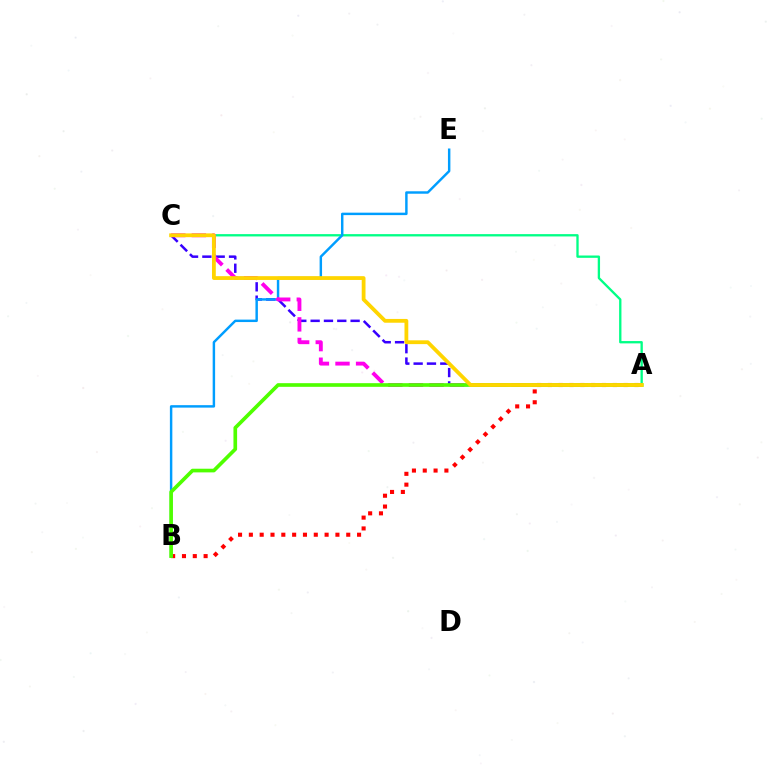{('A', 'C'): [{'color': '#00ff86', 'line_style': 'solid', 'thickness': 1.67}, {'color': '#3700ff', 'line_style': 'dashed', 'thickness': 1.81}, {'color': '#ff00ed', 'line_style': 'dashed', 'thickness': 2.8}, {'color': '#ffd500', 'line_style': 'solid', 'thickness': 2.73}], ('A', 'B'): [{'color': '#ff0000', 'line_style': 'dotted', 'thickness': 2.94}, {'color': '#4fff00', 'line_style': 'solid', 'thickness': 2.64}], ('B', 'E'): [{'color': '#009eff', 'line_style': 'solid', 'thickness': 1.76}]}